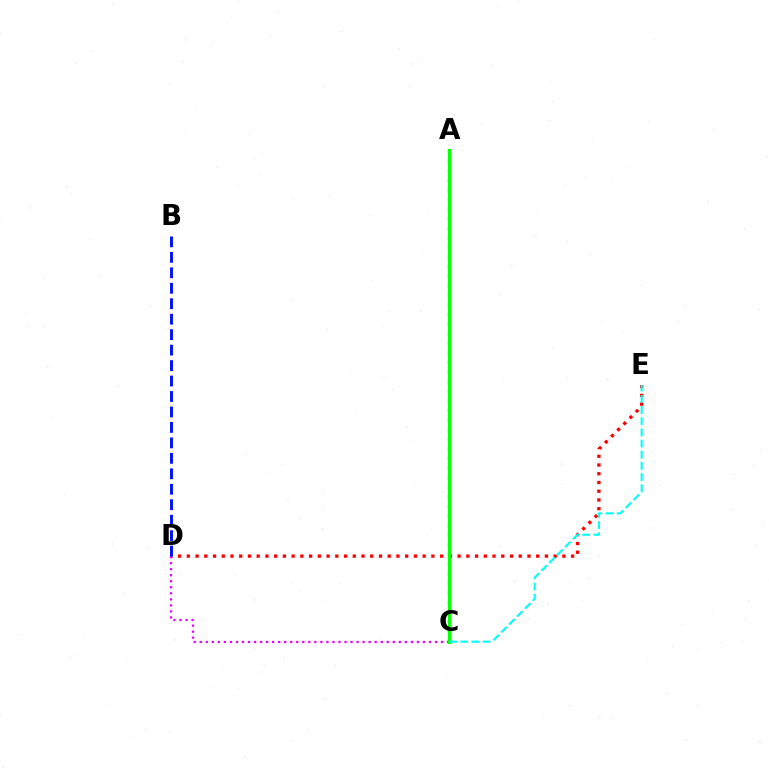{('A', 'C'): [{'color': '#fcf500', 'line_style': 'dotted', 'thickness': 2.61}, {'color': '#08ff00', 'line_style': 'solid', 'thickness': 2.25}], ('D', 'E'): [{'color': '#ff0000', 'line_style': 'dotted', 'thickness': 2.37}], ('C', 'D'): [{'color': '#ee00ff', 'line_style': 'dotted', 'thickness': 1.64}], ('B', 'D'): [{'color': '#0010ff', 'line_style': 'dashed', 'thickness': 2.1}], ('C', 'E'): [{'color': '#00fff6', 'line_style': 'dashed', 'thickness': 1.52}]}